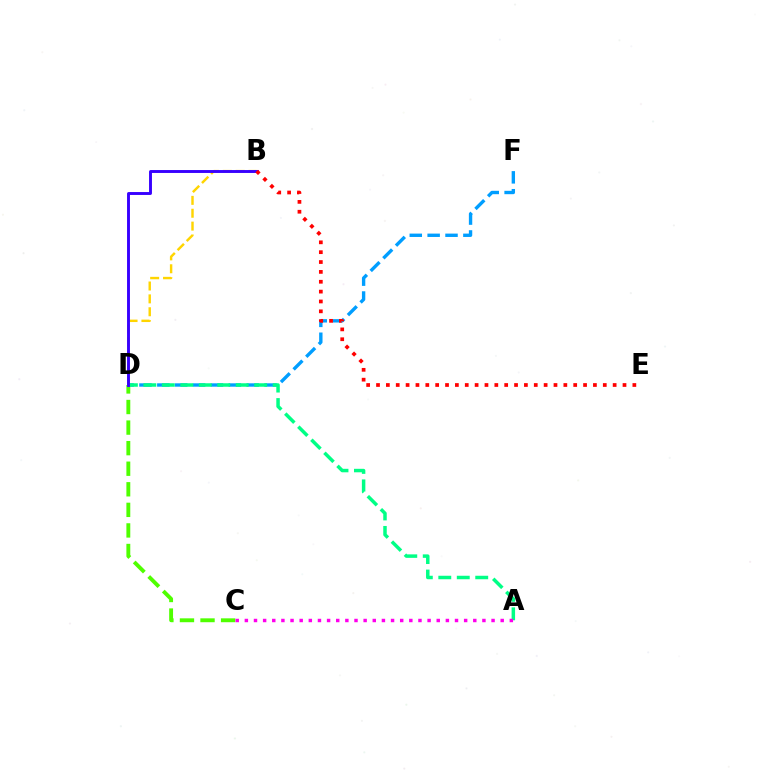{('D', 'F'): [{'color': '#009eff', 'line_style': 'dashed', 'thickness': 2.43}], ('C', 'D'): [{'color': '#4fff00', 'line_style': 'dashed', 'thickness': 2.79}], ('B', 'D'): [{'color': '#ffd500', 'line_style': 'dashed', 'thickness': 1.75}, {'color': '#3700ff', 'line_style': 'solid', 'thickness': 2.09}], ('A', 'D'): [{'color': '#00ff86', 'line_style': 'dashed', 'thickness': 2.51}], ('B', 'E'): [{'color': '#ff0000', 'line_style': 'dotted', 'thickness': 2.68}], ('A', 'C'): [{'color': '#ff00ed', 'line_style': 'dotted', 'thickness': 2.48}]}